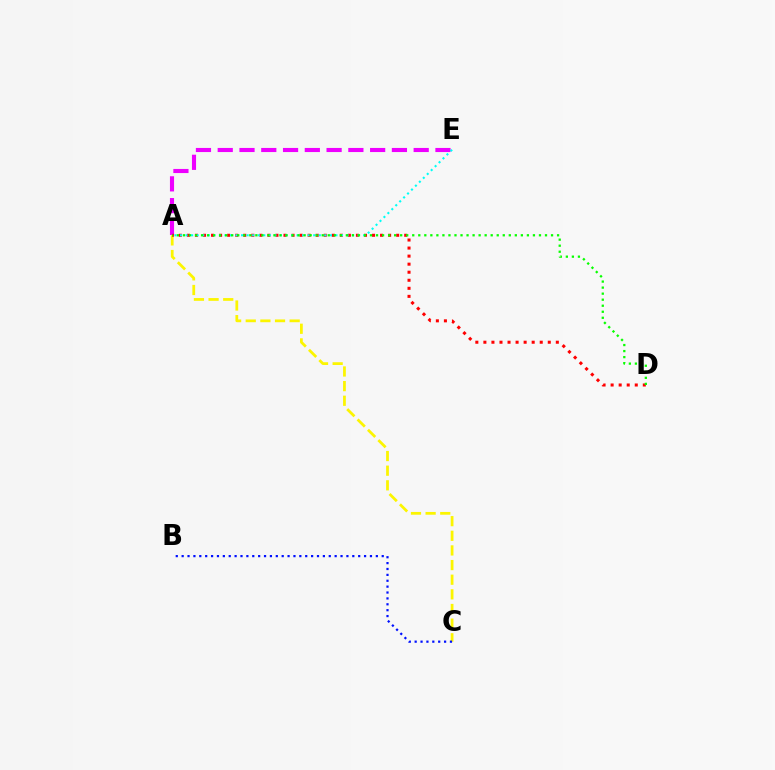{('A', 'E'): [{'color': '#ee00ff', 'line_style': 'dashed', 'thickness': 2.96}, {'color': '#00fff6', 'line_style': 'dotted', 'thickness': 1.51}], ('A', 'C'): [{'color': '#fcf500', 'line_style': 'dashed', 'thickness': 1.99}], ('B', 'C'): [{'color': '#0010ff', 'line_style': 'dotted', 'thickness': 1.6}], ('A', 'D'): [{'color': '#ff0000', 'line_style': 'dotted', 'thickness': 2.19}, {'color': '#08ff00', 'line_style': 'dotted', 'thickness': 1.64}]}